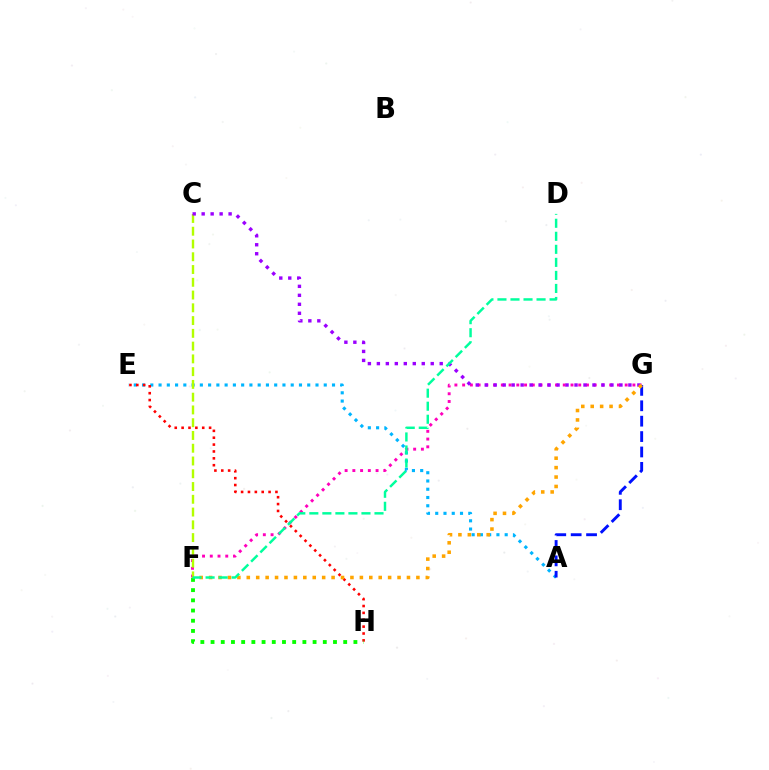{('F', 'G'): [{'color': '#ff00bd', 'line_style': 'dotted', 'thickness': 2.1}, {'color': '#ffa500', 'line_style': 'dotted', 'thickness': 2.56}], ('A', 'E'): [{'color': '#00b5ff', 'line_style': 'dotted', 'thickness': 2.24}], ('C', 'F'): [{'color': '#b3ff00', 'line_style': 'dashed', 'thickness': 1.73}], ('C', 'G'): [{'color': '#9b00ff', 'line_style': 'dotted', 'thickness': 2.44}], ('E', 'H'): [{'color': '#ff0000', 'line_style': 'dotted', 'thickness': 1.87}], ('A', 'G'): [{'color': '#0010ff', 'line_style': 'dashed', 'thickness': 2.09}], ('F', 'H'): [{'color': '#08ff00', 'line_style': 'dotted', 'thickness': 2.77}], ('D', 'F'): [{'color': '#00ff9d', 'line_style': 'dashed', 'thickness': 1.77}]}